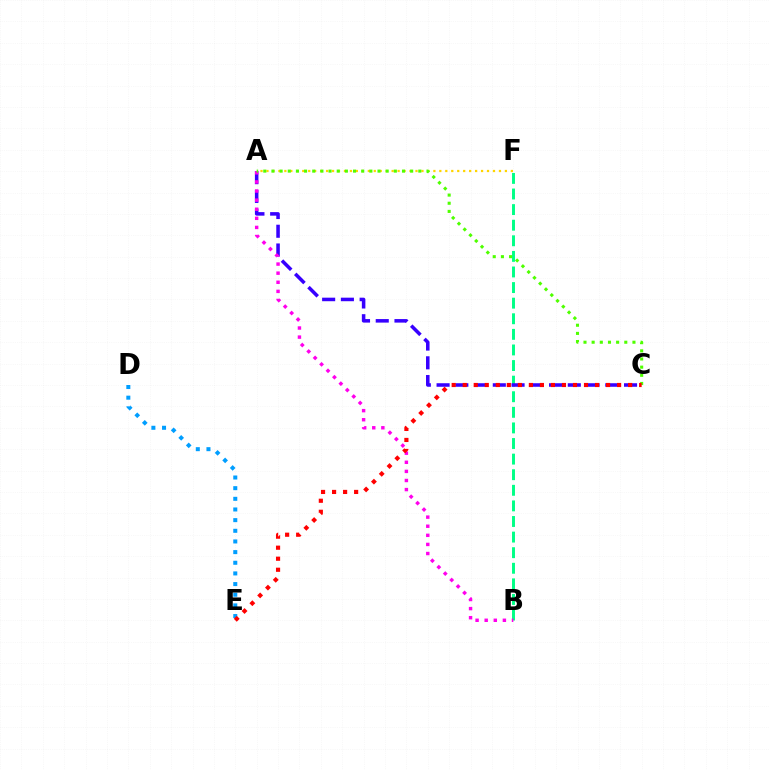{('B', 'F'): [{'color': '#00ff86', 'line_style': 'dashed', 'thickness': 2.12}], ('A', 'C'): [{'color': '#3700ff', 'line_style': 'dashed', 'thickness': 2.55}, {'color': '#4fff00', 'line_style': 'dotted', 'thickness': 2.22}], ('A', 'F'): [{'color': '#ffd500', 'line_style': 'dotted', 'thickness': 1.62}], ('D', 'E'): [{'color': '#009eff', 'line_style': 'dotted', 'thickness': 2.9}], ('A', 'B'): [{'color': '#ff00ed', 'line_style': 'dotted', 'thickness': 2.47}], ('C', 'E'): [{'color': '#ff0000', 'line_style': 'dotted', 'thickness': 3.0}]}